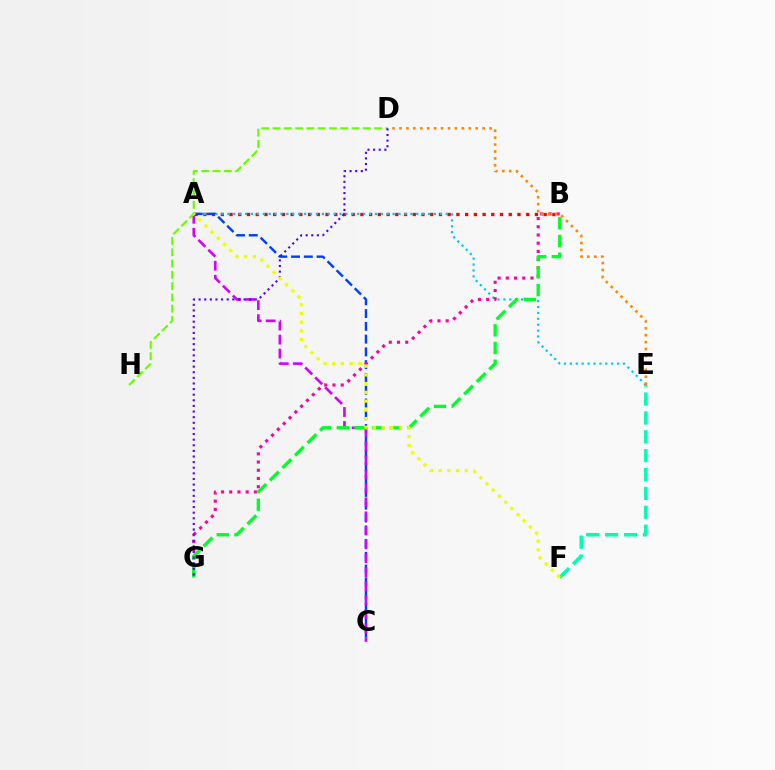{('A', 'B'): [{'color': '#ff0000', 'line_style': 'dotted', 'thickness': 2.37}], ('A', 'E'): [{'color': '#00c7ff', 'line_style': 'dotted', 'thickness': 1.6}], ('A', 'C'): [{'color': '#003fff', 'line_style': 'dashed', 'thickness': 1.74}, {'color': '#d600ff', 'line_style': 'dashed', 'thickness': 1.9}], ('B', 'G'): [{'color': '#ff00a0', 'line_style': 'dotted', 'thickness': 2.23}, {'color': '#00ff27', 'line_style': 'dashed', 'thickness': 2.4}], ('D', 'H'): [{'color': '#66ff00', 'line_style': 'dashed', 'thickness': 1.53}], ('D', 'E'): [{'color': '#ff8800', 'line_style': 'dotted', 'thickness': 1.88}], ('E', 'F'): [{'color': '#00ffaf', 'line_style': 'dashed', 'thickness': 2.56}], ('D', 'G'): [{'color': '#4f00ff', 'line_style': 'dotted', 'thickness': 1.53}], ('A', 'F'): [{'color': '#eeff00', 'line_style': 'dotted', 'thickness': 2.37}]}